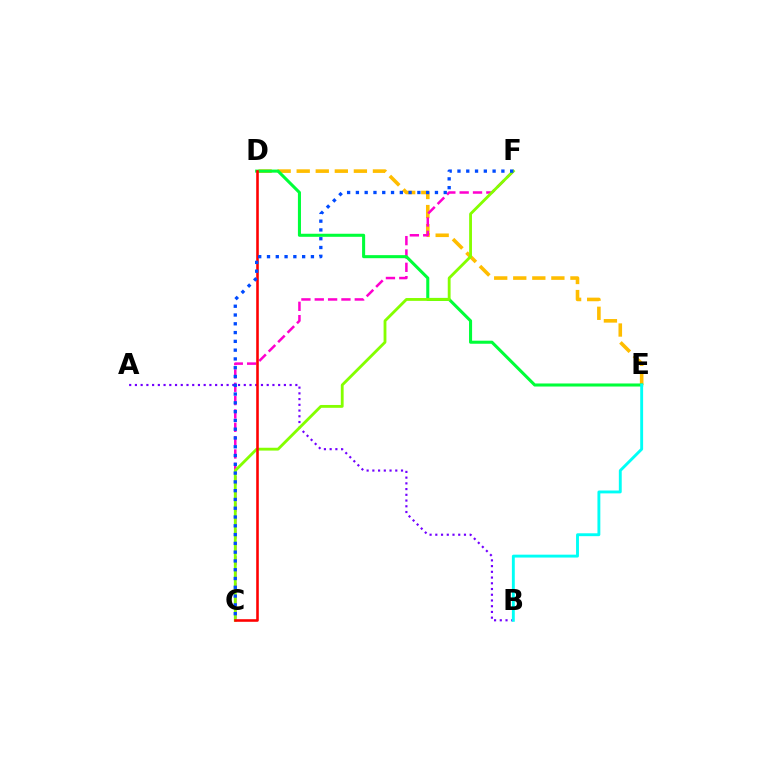{('D', 'E'): [{'color': '#ffbd00', 'line_style': 'dashed', 'thickness': 2.59}, {'color': '#00ff39', 'line_style': 'solid', 'thickness': 2.2}], ('C', 'F'): [{'color': '#ff00cf', 'line_style': 'dashed', 'thickness': 1.81}, {'color': '#84ff00', 'line_style': 'solid', 'thickness': 2.04}, {'color': '#004bff', 'line_style': 'dotted', 'thickness': 2.39}], ('A', 'B'): [{'color': '#7200ff', 'line_style': 'dotted', 'thickness': 1.56}], ('C', 'D'): [{'color': '#ff0000', 'line_style': 'solid', 'thickness': 1.86}], ('B', 'E'): [{'color': '#00fff6', 'line_style': 'solid', 'thickness': 2.08}]}